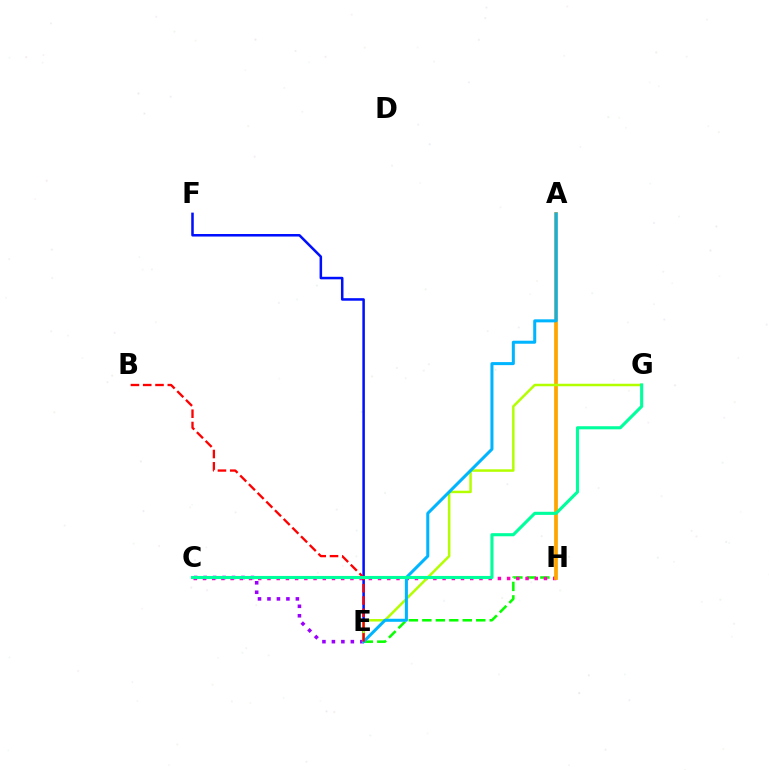{('E', 'H'): [{'color': '#08ff00', 'line_style': 'dashed', 'thickness': 1.83}], ('C', 'H'): [{'color': '#ff00bd', 'line_style': 'dotted', 'thickness': 2.5}], ('A', 'H'): [{'color': '#ffa500', 'line_style': 'solid', 'thickness': 2.7}], ('E', 'F'): [{'color': '#0010ff', 'line_style': 'solid', 'thickness': 1.82}], ('C', 'E'): [{'color': '#9b00ff', 'line_style': 'dotted', 'thickness': 2.57}], ('E', 'G'): [{'color': '#b3ff00', 'line_style': 'solid', 'thickness': 1.8}], ('A', 'E'): [{'color': '#00b5ff', 'line_style': 'solid', 'thickness': 2.18}], ('B', 'E'): [{'color': '#ff0000', 'line_style': 'dashed', 'thickness': 1.67}], ('C', 'G'): [{'color': '#00ff9d', 'line_style': 'solid', 'thickness': 2.24}]}